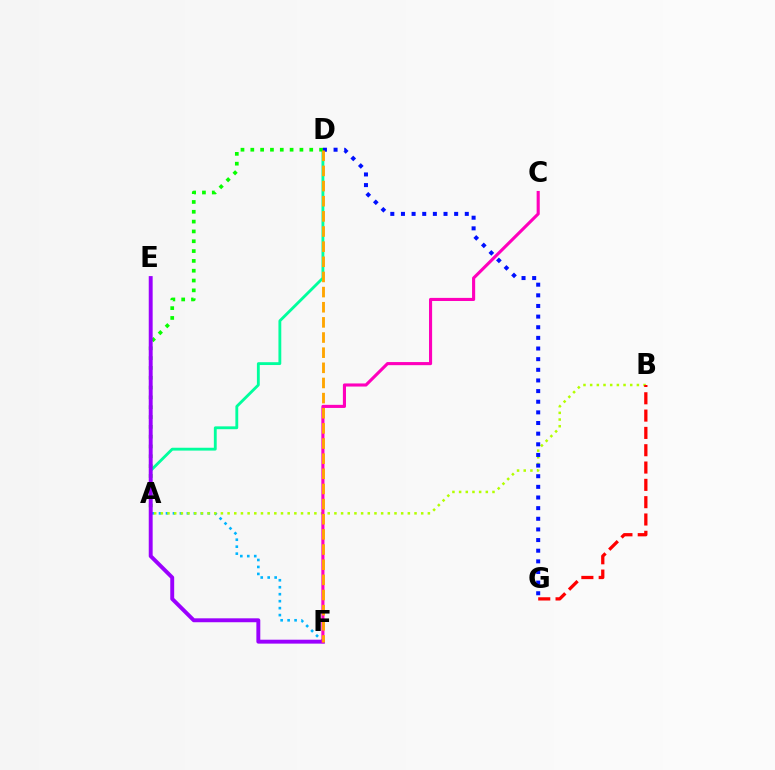{('A', 'F'): [{'color': '#00b5ff', 'line_style': 'dotted', 'thickness': 1.89}], ('A', 'B'): [{'color': '#b3ff00', 'line_style': 'dotted', 'thickness': 1.81}], ('A', 'D'): [{'color': '#00ff9d', 'line_style': 'solid', 'thickness': 2.05}, {'color': '#08ff00', 'line_style': 'dotted', 'thickness': 2.67}], ('E', 'F'): [{'color': '#9b00ff', 'line_style': 'solid', 'thickness': 2.82}], ('D', 'G'): [{'color': '#0010ff', 'line_style': 'dotted', 'thickness': 2.89}], ('C', 'F'): [{'color': '#ff00bd', 'line_style': 'solid', 'thickness': 2.23}], ('B', 'G'): [{'color': '#ff0000', 'line_style': 'dashed', 'thickness': 2.35}], ('D', 'F'): [{'color': '#ffa500', 'line_style': 'dashed', 'thickness': 2.06}]}